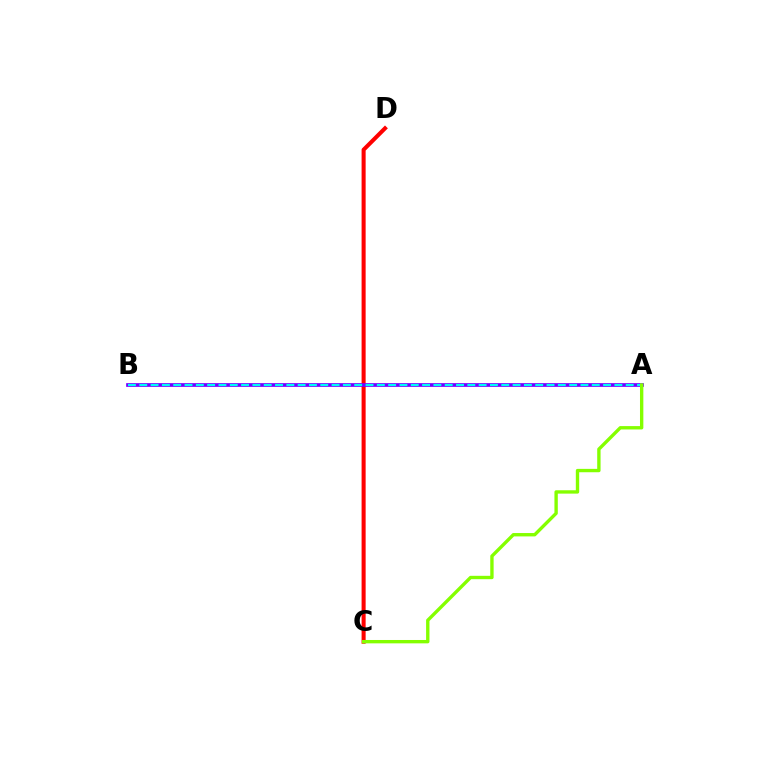{('C', 'D'): [{'color': '#ff0000', 'line_style': 'solid', 'thickness': 2.92}], ('A', 'B'): [{'color': '#7200ff', 'line_style': 'solid', 'thickness': 2.66}, {'color': '#00fff6', 'line_style': 'dashed', 'thickness': 1.54}], ('A', 'C'): [{'color': '#84ff00', 'line_style': 'solid', 'thickness': 2.42}]}